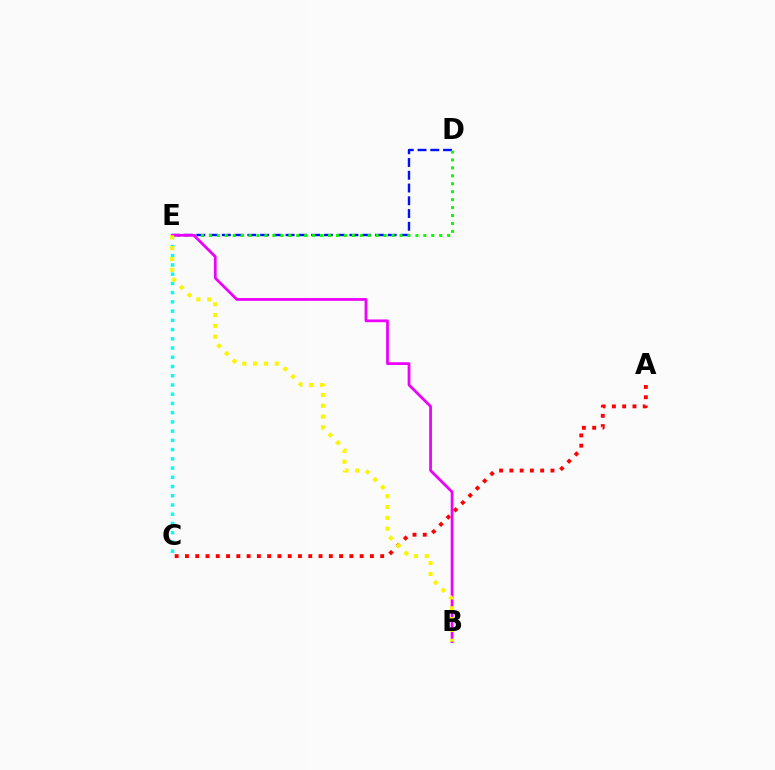{('D', 'E'): [{'color': '#0010ff', 'line_style': 'dashed', 'thickness': 1.73}, {'color': '#08ff00', 'line_style': 'dotted', 'thickness': 2.16}], ('C', 'E'): [{'color': '#00fff6', 'line_style': 'dotted', 'thickness': 2.51}], ('A', 'C'): [{'color': '#ff0000', 'line_style': 'dotted', 'thickness': 2.79}], ('B', 'E'): [{'color': '#ee00ff', 'line_style': 'solid', 'thickness': 1.99}, {'color': '#fcf500', 'line_style': 'dotted', 'thickness': 2.94}]}